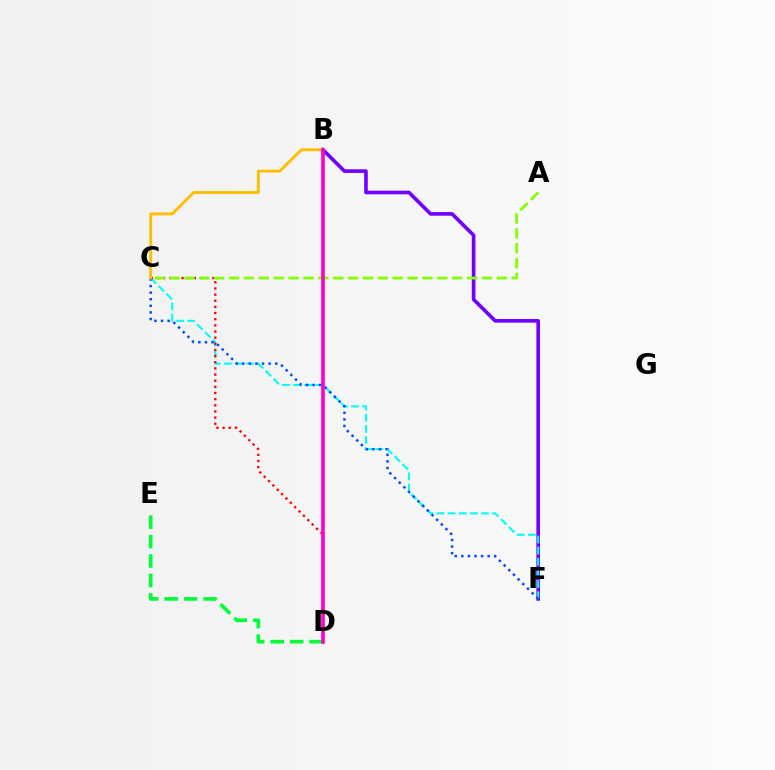{('B', 'F'): [{'color': '#7200ff', 'line_style': 'solid', 'thickness': 2.61}], ('C', 'F'): [{'color': '#00fff6', 'line_style': 'dashed', 'thickness': 1.51}, {'color': '#004bff', 'line_style': 'dotted', 'thickness': 1.79}], ('D', 'E'): [{'color': '#00ff39', 'line_style': 'dashed', 'thickness': 2.64}], ('C', 'D'): [{'color': '#ff0000', 'line_style': 'dotted', 'thickness': 1.67}], ('B', 'C'): [{'color': '#ffbd00', 'line_style': 'solid', 'thickness': 2.06}], ('A', 'C'): [{'color': '#84ff00', 'line_style': 'dashed', 'thickness': 2.02}], ('B', 'D'): [{'color': '#ff00cf', 'line_style': 'solid', 'thickness': 2.63}]}